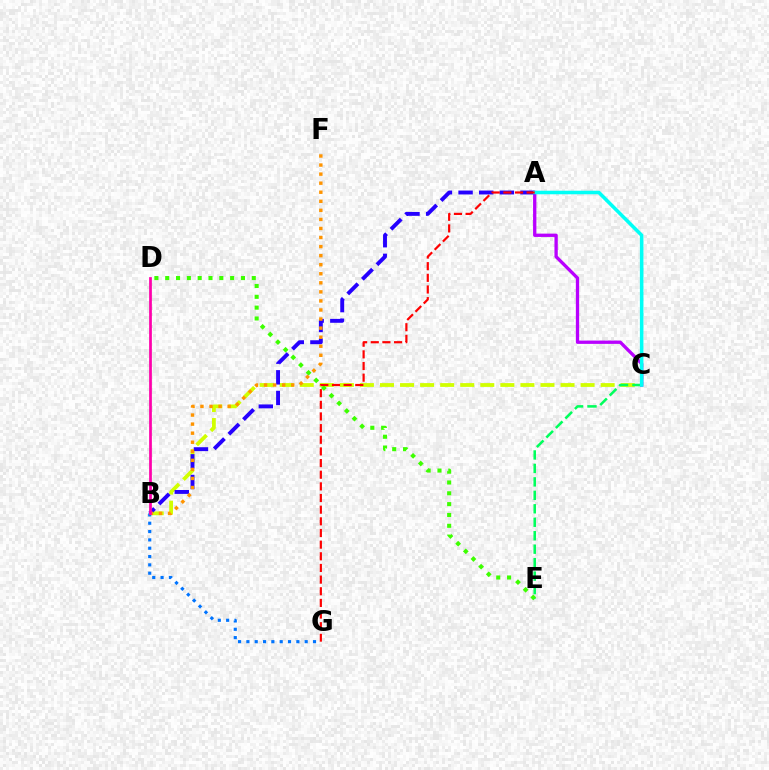{('B', 'C'): [{'color': '#d1ff00', 'line_style': 'dashed', 'thickness': 2.73}], ('A', 'C'): [{'color': '#b900ff', 'line_style': 'solid', 'thickness': 2.38}, {'color': '#00fff6', 'line_style': 'solid', 'thickness': 2.55}], ('D', 'E'): [{'color': '#3dff00', 'line_style': 'dotted', 'thickness': 2.94}], ('B', 'G'): [{'color': '#0074ff', 'line_style': 'dotted', 'thickness': 2.26}], ('A', 'B'): [{'color': '#2500ff', 'line_style': 'dashed', 'thickness': 2.8}], ('C', 'E'): [{'color': '#00ff5c', 'line_style': 'dashed', 'thickness': 1.83}], ('B', 'F'): [{'color': '#ff9400', 'line_style': 'dotted', 'thickness': 2.46}], ('B', 'D'): [{'color': '#ff00ac', 'line_style': 'solid', 'thickness': 1.96}], ('A', 'G'): [{'color': '#ff0000', 'line_style': 'dashed', 'thickness': 1.58}]}